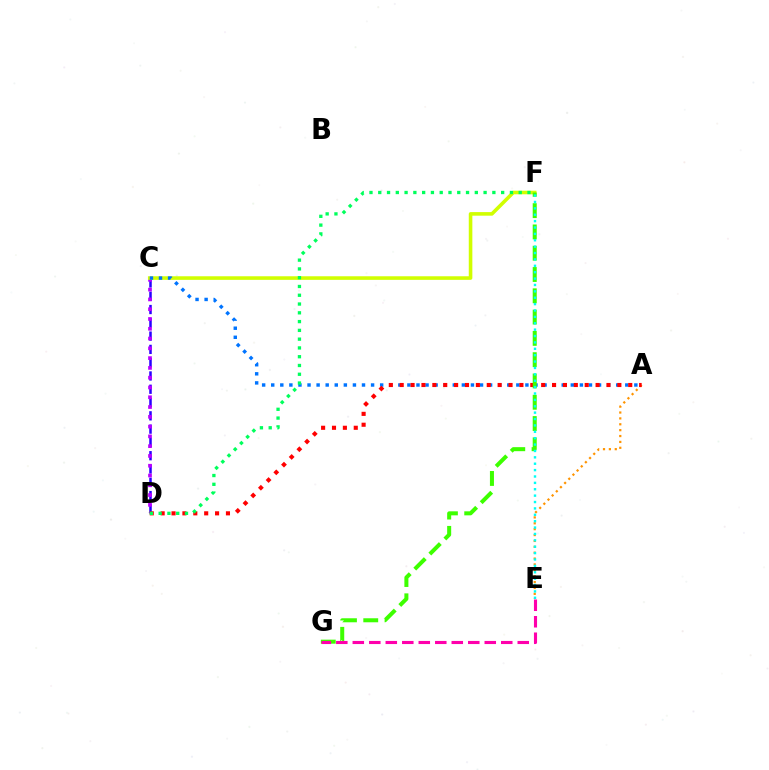{('A', 'E'): [{'color': '#ff9400', 'line_style': 'dotted', 'thickness': 1.6}], ('C', 'D'): [{'color': '#2500ff', 'line_style': 'dashed', 'thickness': 1.81}, {'color': '#b900ff', 'line_style': 'dotted', 'thickness': 2.66}], ('C', 'F'): [{'color': '#d1ff00', 'line_style': 'solid', 'thickness': 2.58}], ('A', 'C'): [{'color': '#0074ff', 'line_style': 'dotted', 'thickness': 2.47}], ('A', 'D'): [{'color': '#ff0000', 'line_style': 'dotted', 'thickness': 2.96}], ('D', 'F'): [{'color': '#00ff5c', 'line_style': 'dotted', 'thickness': 2.39}], ('F', 'G'): [{'color': '#3dff00', 'line_style': 'dashed', 'thickness': 2.89}], ('E', 'G'): [{'color': '#ff00ac', 'line_style': 'dashed', 'thickness': 2.24}], ('E', 'F'): [{'color': '#00fff6', 'line_style': 'dotted', 'thickness': 1.73}]}